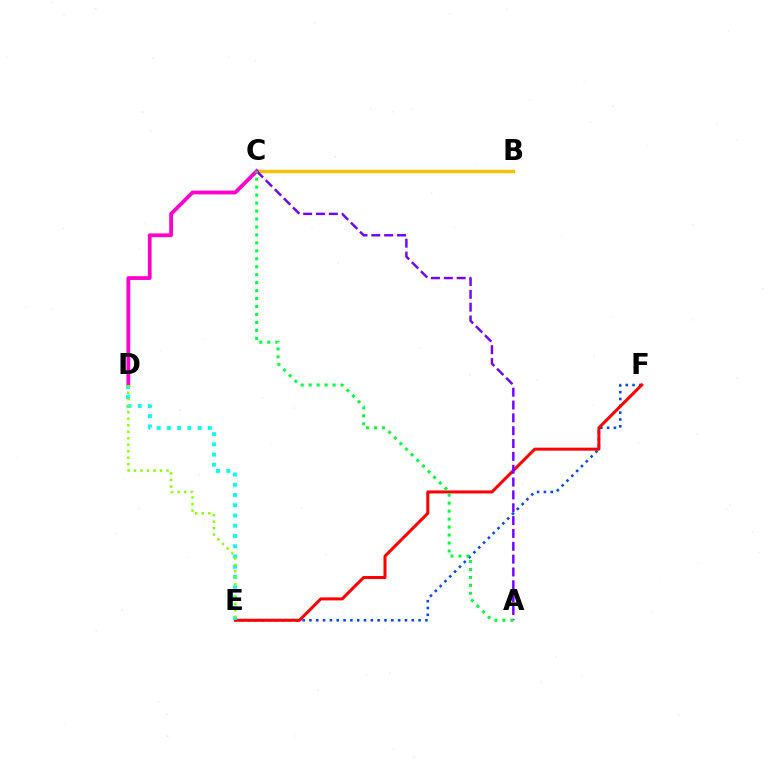{('B', 'C'): [{'color': '#ffbd00', 'line_style': 'solid', 'thickness': 2.45}], ('E', 'F'): [{'color': '#004bff', 'line_style': 'dotted', 'thickness': 1.85}, {'color': '#ff0000', 'line_style': 'solid', 'thickness': 2.17}], ('C', 'D'): [{'color': '#ff00cf', 'line_style': 'solid', 'thickness': 2.73}], ('A', 'C'): [{'color': '#7200ff', 'line_style': 'dashed', 'thickness': 1.74}, {'color': '#00ff39', 'line_style': 'dotted', 'thickness': 2.16}], ('D', 'E'): [{'color': '#00fff6', 'line_style': 'dotted', 'thickness': 2.78}, {'color': '#84ff00', 'line_style': 'dotted', 'thickness': 1.77}]}